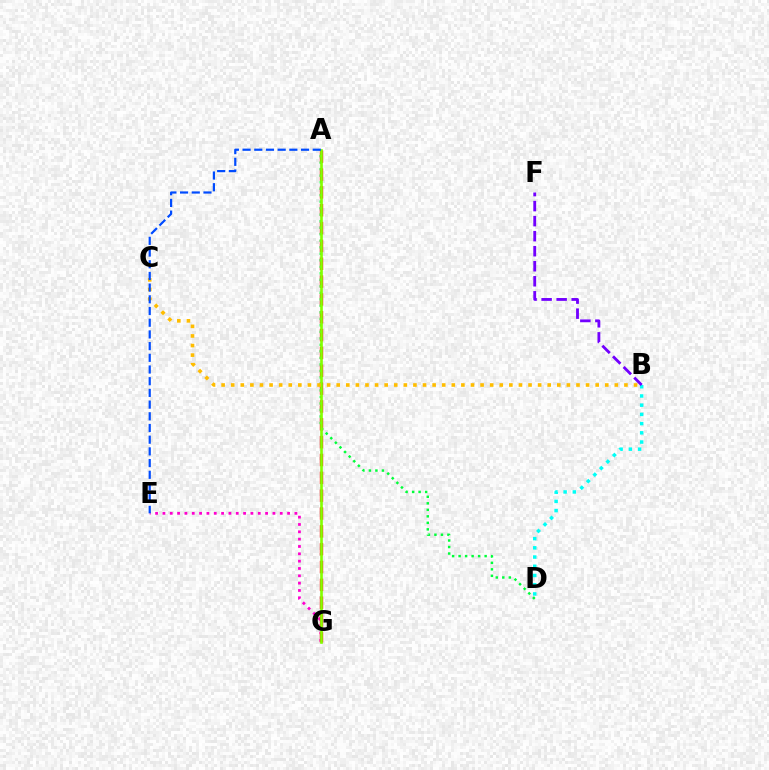{('E', 'G'): [{'color': '#ff00cf', 'line_style': 'dotted', 'thickness': 1.99}], ('A', 'G'): [{'color': '#ff0000', 'line_style': 'dashed', 'thickness': 2.42}, {'color': '#84ff00', 'line_style': 'solid', 'thickness': 1.91}], ('B', 'D'): [{'color': '#00fff6', 'line_style': 'dotted', 'thickness': 2.5}], ('B', 'F'): [{'color': '#7200ff', 'line_style': 'dashed', 'thickness': 2.04}], ('A', 'D'): [{'color': '#00ff39', 'line_style': 'dotted', 'thickness': 1.77}], ('B', 'C'): [{'color': '#ffbd00', 'line_style': 'dotted', 'thickness': 2.61}], ('A', 'E'): [{'color': '#004bff', 'line_style': 'dashed', 'thickness': 1.59}]}